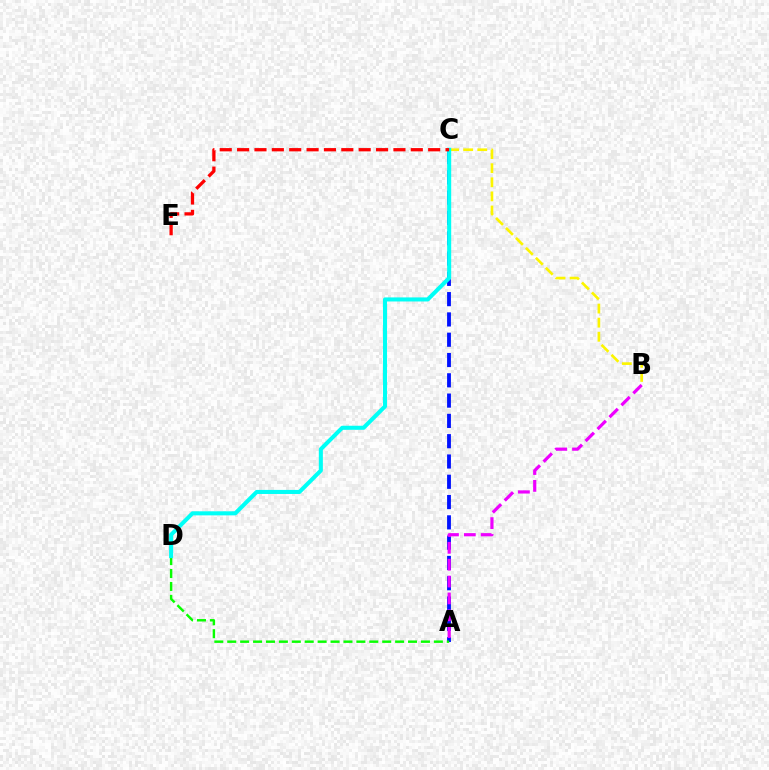{('A', 'C'): [{'color': '#0010ff', 'line_style': 'dashed', 'thickness': 2.76}], ('A', 'D'): [{'color': '#08ff00', 'line_style': 'dashed', 'thickness': 1.75}], ('B', 'C'): [{'color': '#fcf500', 'line_style': 'dashed', 'thickness': 1.91}], ('C', 'D'): [{'color': '#00fff6', 'line_style': 'solid', 'thickness': 2.92}], ('C', 'E'): [{'color': '#ff0000', 'line_style': 'dashed', 'thickness': 2.36}], ('A', 'B'): [{'color': '#ee00ff', 'line_style': 'dashed', 'thickness': 2.29}]}